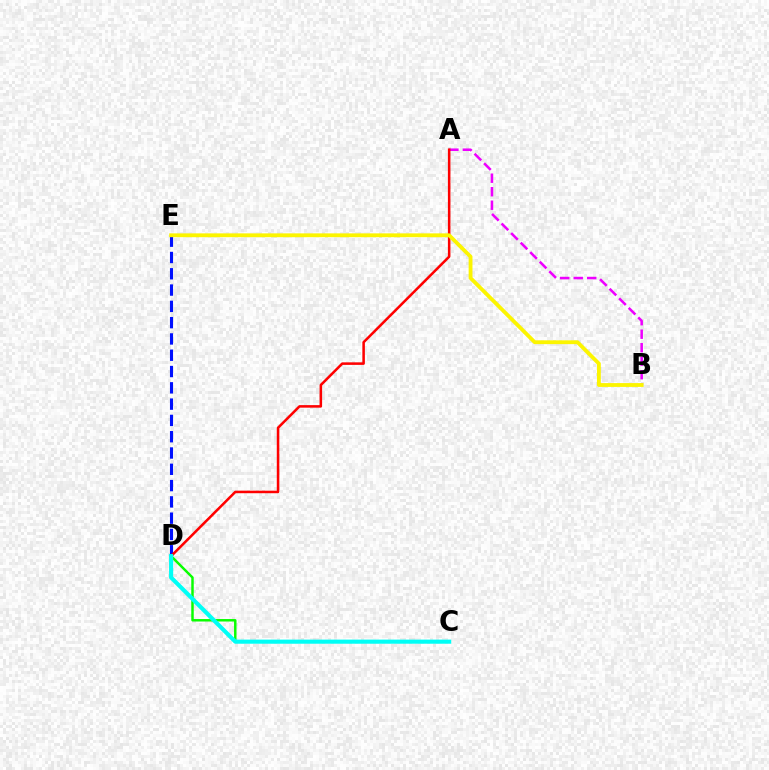{('C', 'D'): [{'color': '#08ff00', 'line_style': 'solid', 'thickness': 1.78}, {'color': '#00fff6', 'line_style': 'solid', 'thickness': 2.96}], ('A', 'B'): [{'color': '#ee00ff', 'line_style': 'dashed', 'thickness': 1.83}], ('D', 'E'): [{'color': '#0010ff', 'line_style': 'dashed', 'thickness': 2.21}], ('A', 'D'): [{'color': '#ff0000', 'line_style': 'solid', 'thickness': 1.83}], ('B', 'E'): [{'color': '#fcf500', 'line_style': 'solid', 'thickness': 2.76}]}